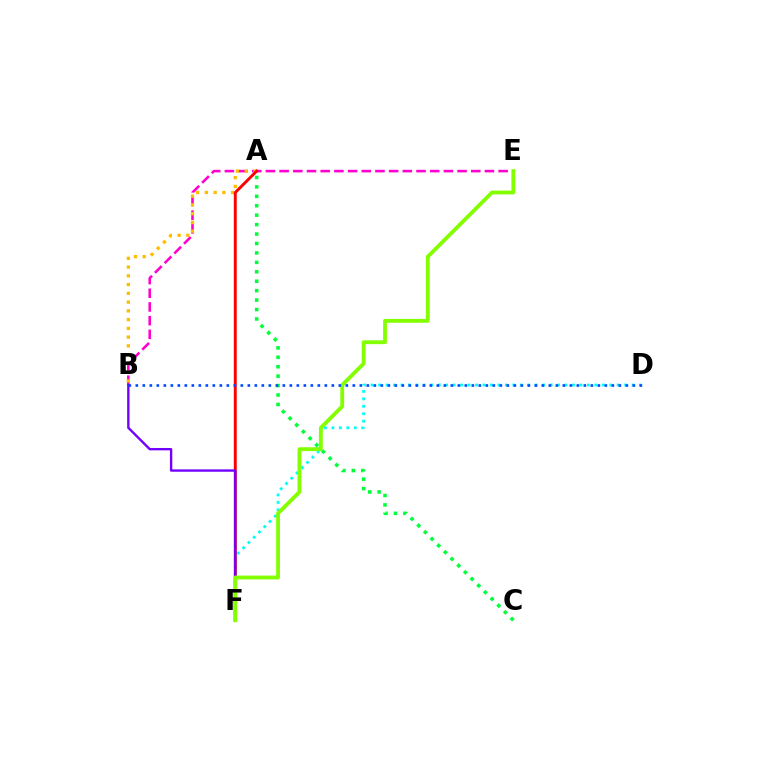{('B', 'E'): [{'color': '#ff00cf', 'line_style': 'dashed', 'thickness': 1.86}], ('A', 'B'): [{'color': '#ffbd00', 'line_style': 'dotted', 'thickness': 2.38}], ('D', 'F'): [{'color': '#00fff6', 'line_style': 'dotted', 'thickness': 2.03}], ('A', 'F'): [{'color': '#ff0000', 'line_style': 'solid', 'thickness': 2.1}], ('B', 'F'): [{'color': '#7200ff', 'line_style': 'solid', 'thickness': 1.71}], ('E', 'F'): [{'color': '#84ff00', 'line_style': 'solid', 'thickness': 2.76}], ('A', 'C'): [{'color': '#00ff39', 'line_style': 'dotted', 'thickness': 2.56}], ('B', 'D'): [{'color': '#004bff', 'line_style': 'dotted', 'thickness': 1.9}]}